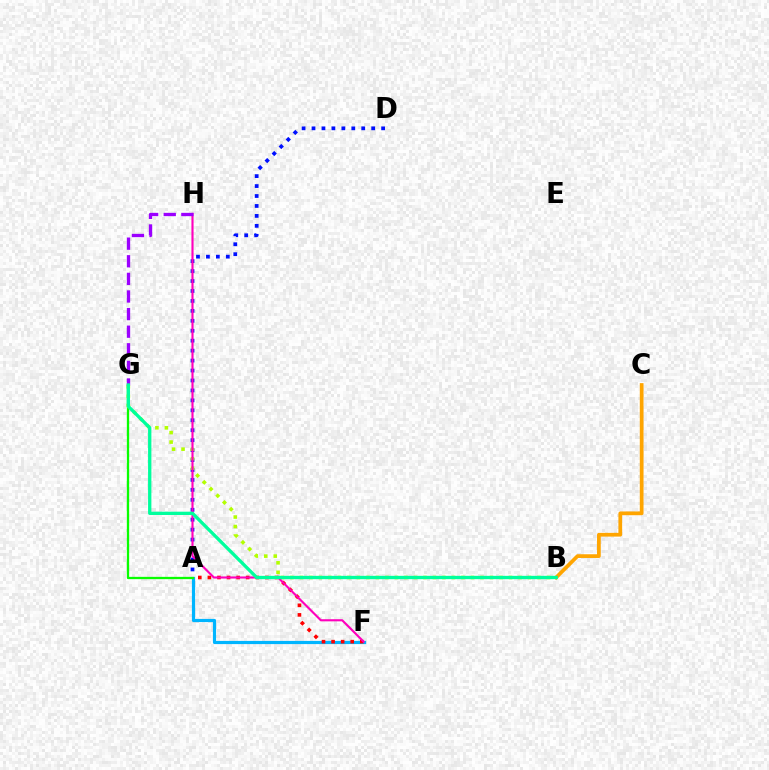{('A', 'F'): [{'color': '#00b5ff', 'line_style': 'solid', 'thickness': 2.29}, {'color': '#ff0000', 'line_style': 'dotted', 'thickness': 2.6}], ('A', 'D'): [{'color': '#0010ff', 'line_style': 'dotted', 'thickness': 2.7}], ('A', 'G'): [{'color': '#08ff00', 'line_style': 'solid', 'thickness': 1.65}], ('B', 'G'): [{'color': '#b3ff00', 'line_style': 'dotted', 'thickness': 2.58}, {'color': '#00ff9d', 'line_style': 'solid', 'thickness': 2.38}], ('F', 'H'): [{'color': '#ff00bd', 'line_style': 'solid', 'thickness': 1.53}], ('B', 'C'): [{'color': '#ffa500', 'line_style': 'solid', 'thickness': 2.69}], ('G', 'H'): [{'color': '#9b00ff', 'line_style': 'dashed', 'thickness': 2.39}]}